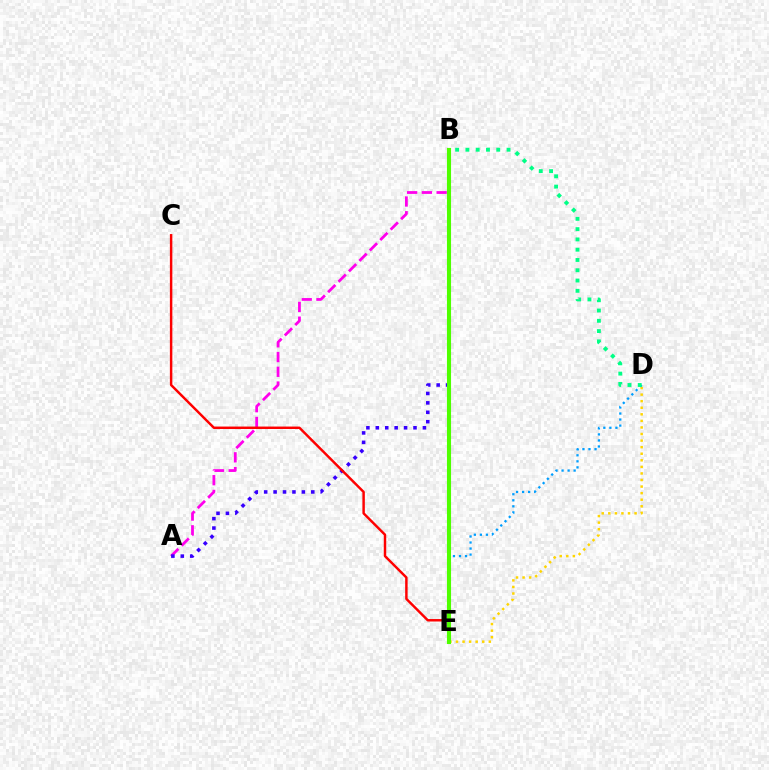{('D', 'E'): [{'color': '#ffd500', 'line_style': 'dotted', 'thickness': 1.78}, {'color': '#009eff', 'line_style': 'dotted', 'thickness': 1.64}], ('A', 'B'): [{'color': '#ff00ed', 'line_style': 'dashed', 'thickness': 2.0}, {'color': '#3700ff', 'line_style': 'dotted', 'thickness': 2.56}], ('B', 'D'): [{'color': '#00ff86', 'line_style': 'dotted', 'thickness': 2.79}], ('C', 'E'): [{'color': '#ff0000', 'line_style': 'solid', 'thickness': 1.77}], ('B', 'E'): [{'color': '#4fff00', 'line_style': 'solid', 'thickness': 2.95}]}